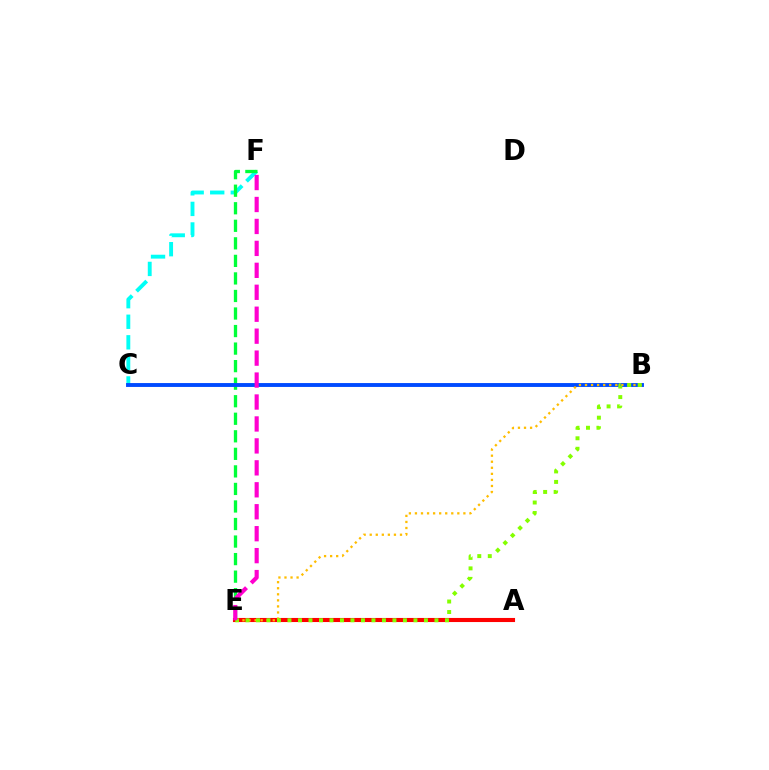{('C', 'F'): [{'color': '#00fff6', 'line_style': 'dashed', 'thickness': 2.79}], ('E', 'F'): [{'color': '#00ff39', 'line_style': 'dashed', 'thickness': 2.38}, {'color': '#ff00cf', 'line_style': 'dashed', 'thickness': 2.98}], ('B', 'C'): [{'color': '#004bff', 'line_style': 'solid', 'thickness': 2.8}], ('A', 'E'): [{'color': '#7200ff', 'line_style': 'dotted', 'thickness': 1.96}, {'color': '#ff0000', 'line_style': 'solid', 'thickness': 2.95}], ('B', 'E'): [{'color': '#ffbd00', 'line_style': 'dotted', 'thickness': 1.65}, {'color': '#84ff00', 'line_style': 'dotted', 'thickness': 2.85}]}